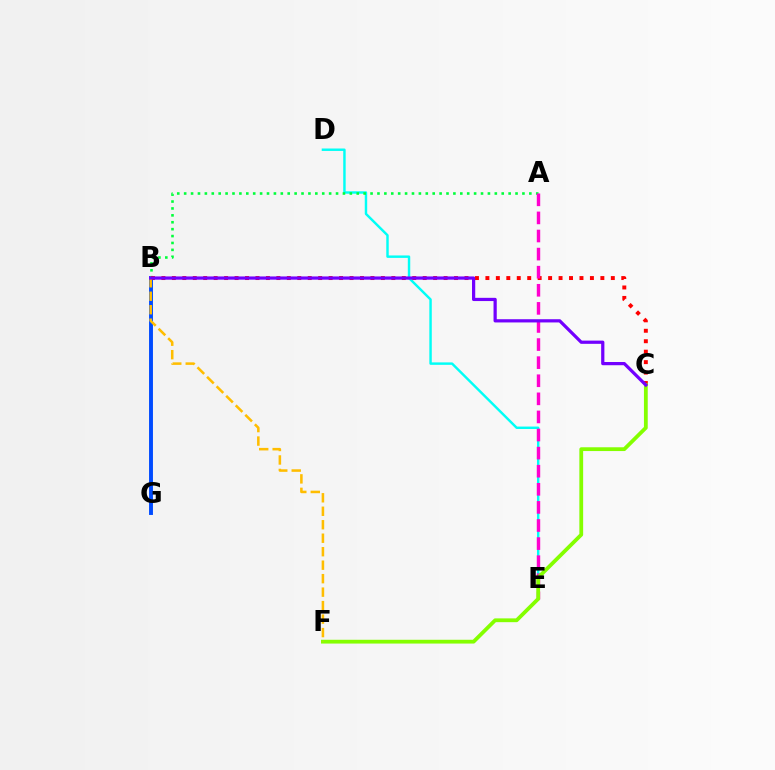{('D', 'E'): [{'color': '#00fff6', 'line_style': 'solid', 'thickness': 1.76}], ('B', 'G'): [{'color': '#004bff', 'line_style': 'solid', 'thickness': 2.81}], ('A', 'B'): [{'color': '#00ff39', 'line_style': 'dotted', 'thickness': 1.88}], ('B', 'C'): [{'color': '#ff0000', 'line_style': 'dotted', 'thickness': 2.84}, {'color': '#7200ff', 'line_style': 'solid', 'thickness': 2.32}], ('A', 'E'): [{'color': '#ff00cf', 'line_style': 'dashed', 'thickness': 2.46}], ('C', 'F'): [{'color': '#84ff00', 'line_style': 'solid', 'thickness': 2.73}], ('B', 'F'): [{'color': '#ffbd00', 'line_style': 'dashed', 'thickness': 1.83}]}